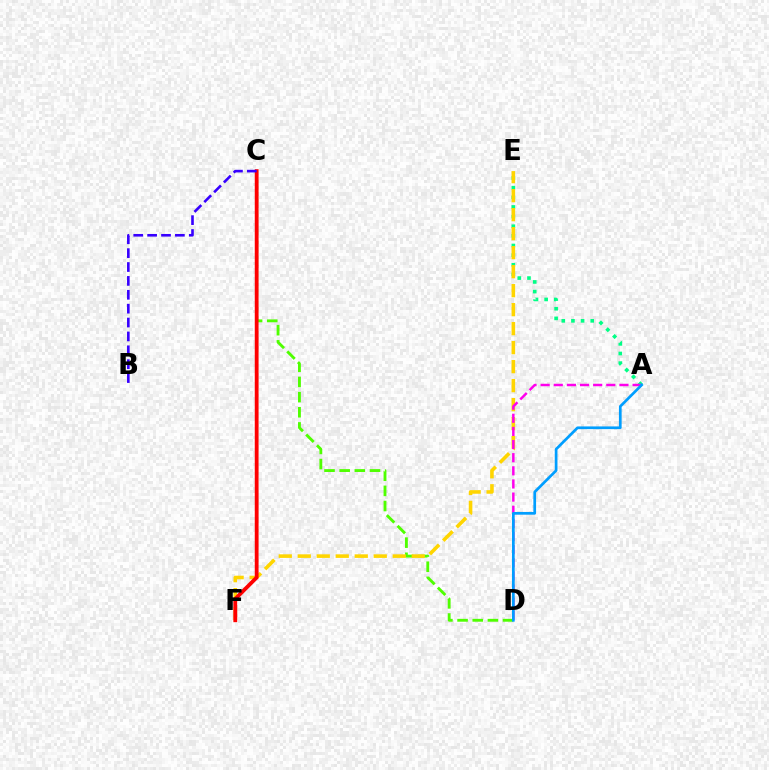{('C', 'D'): [{'color': '#4fff00', 'line_style': 'dashed', 'thickness': 2.06}], ('A', 'E'): [{'color': '#00ff86', 'line_style': 'dotted', 'thickness': 2.62}], ('E', 'F'): [{'color': '#ffd500', 'line_style': 'dashed', 'thickness': 2.58}], ('C', 'F'): [{'color': '#ff0000', 'line_style': 'solid', 'thickness': 2.74}], ('A', 'D'): [{'color': '#ff00ed', 'line_style': 'dashed', 'thickness': 1.78}, {'color': '#009eff', 'line_style': 'solid', 'thickness': 1.95}], ('B', 'C'): [{'color': '#3700ff', 'line_style': 'dashed', 'thickness': 1.89}]}